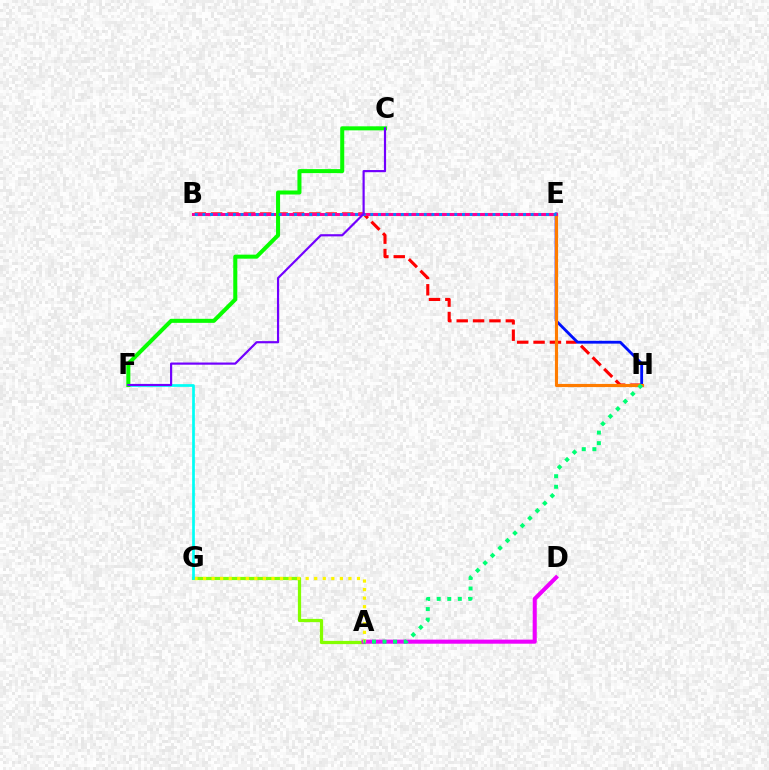{('B', 'H'): [{'color': '#ff0000', 'line_style': 'dashed', 'thickness': 2.22}], ('A', 'G'): [{'color': '#84ff00', 'line_style': 'solid', 'thickness': 2.33}, {'color': '#fcf500', 'line_style': 'dotted', 'thickness': 2.32}], ('E', 'H'): [{'color': '#0010ff', 'line_style': 'solid', 'thickness': 2.03}, {'color': '#ff7c00', 'line_style': 'solid', 'thickness': 2.26}], ('A', 'D'): [{'color': '#ee00ff', 'line_style': 'solid', 'thickness': 2.93}], ('B', 'E'): [{'color': '#ff0094', 'line_style': 'solid', 'thickness': 2.19}, {'color': '#008cff', 'line_style': 'dotted', 'thickness': 2.07}], ('F', 'G'): [{'color': '#00fff6', 'line_style': 'solid', 'thickness': 1.95}], ('C', 'F'): [{'color': '#08ff00', 'line_style': 'solid', 'thickness': 2.9}, {'color': '#7200ff', 'line_style': 'solid', 'thickness': 1.57}], ('A', 'H'): [{'color': '#00ff74', 'line_style': 'dotted', 'thickness': 2.87}]}